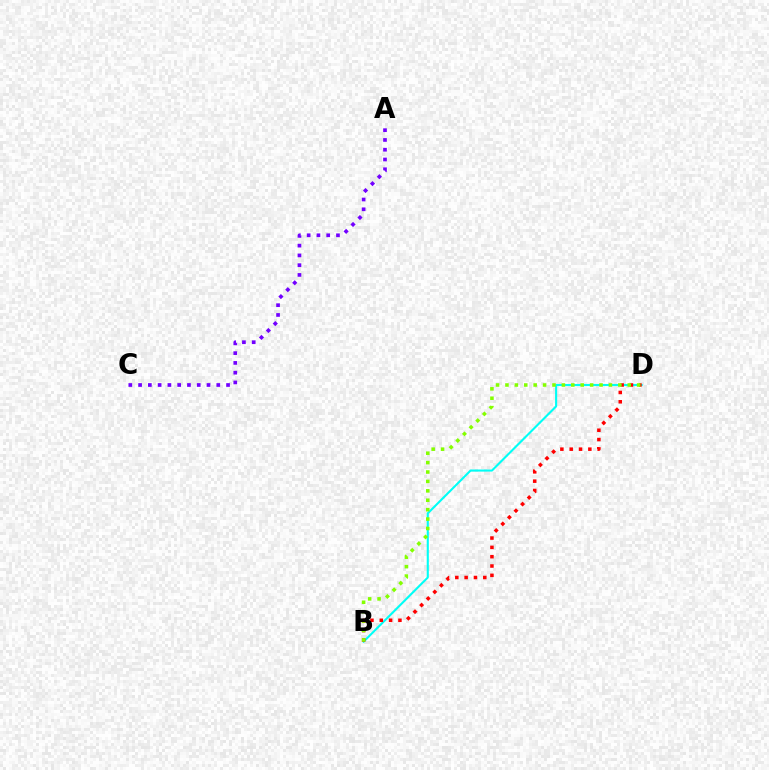{('A', 'C'): [{'color': '#7200ff', 'line_style': 'dotted', 'thickness': 2.66}], ('B', 'D'): [{'color': '#00fff6', 'line_style': 'solid', 'thickness': 1.51}, {'color': '#ff0000', 'line_style': 'dotted', 'thickness': 2.53}, {'color': '#84ff00', 'line_style': 'dotted', 'thickness': 2.56}]}